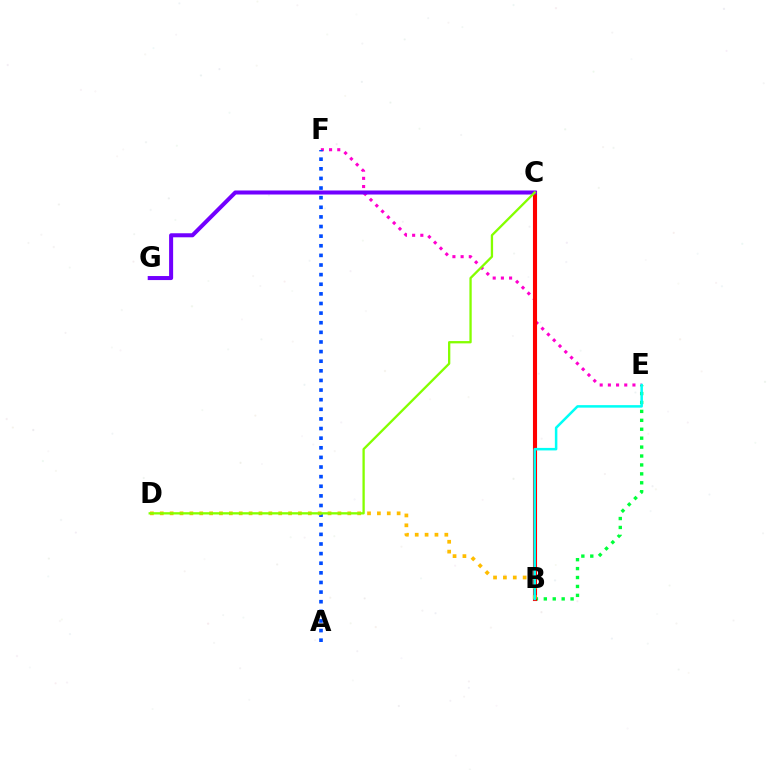{('B', 'E'): [{'color': '#00ff39', 'line_style': 'dotted', 'thickness': 2.42}, {'color': '#00fff6', 'line_style': 'solid', 'thickness': 1.81}], ('E', 'F'): [{'color': '#ff00cf', 'line_style': 'dotted', 'thickness': 2.23}], ('A', 'F'): [{'color': '#004bff', 'line_style': 'dotted', 'thickness': 2.61}], ('B', 'C'): [{'color': '#ff0000', 'line_style': 'solid', 'thickness': 2.94}], ('B', 'D'): [{'color': '#ffbd00', 'line_style': 'dotted', 'thickness': 2.68}], ('C', 'G'): [{'color': '#7200ff', 'line_style': 'solid', 'thickness': 2.9}], ('C', 'D'): [{'color': '#84ff00', 'line_style': 'solid', 'thickness': 1.66}]}